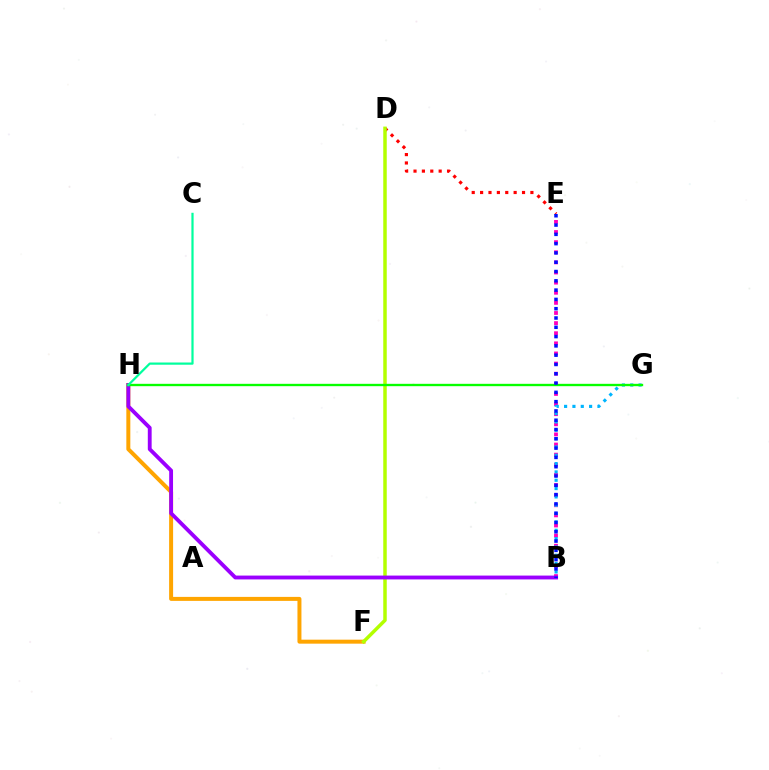{('F', 'H'): [{'color': '#ffa500', 'line_style': 'solid', 'thickness': 2.87}], ('D', 'E'): [{'color': '#ff0000', 'line_style': 'dotted', 'thickness': 2.28}], ('D', 'F'): [{'color': '#b3ff00', 'line_style': 'solid', 'thickness': 2.51}], ('B', 'E'): [{'color': '#ff00bd', 'line_style': 'dotted', 'thickness': 2.75}, {'color': '#0010ff', 'line_style': 'dotted', 'thickness': 2.53}], ('B', 'H'): [{'color': '#9b00ff', 'line_style': 'solid', 'thickness': 2.77}], ('B', 'G'): [{'color': '#00b5ff', 'line_style': 'dotted', 'thickness': 2.26}], ('G', 'H'): [{'color': '#08ff00', 'line_style': 'solid', 'thickness': 1.69}], ('C', 'H'): [{'color': '#00ff9d', 'line_style': 'solid', 'thickness': 1.6}]}